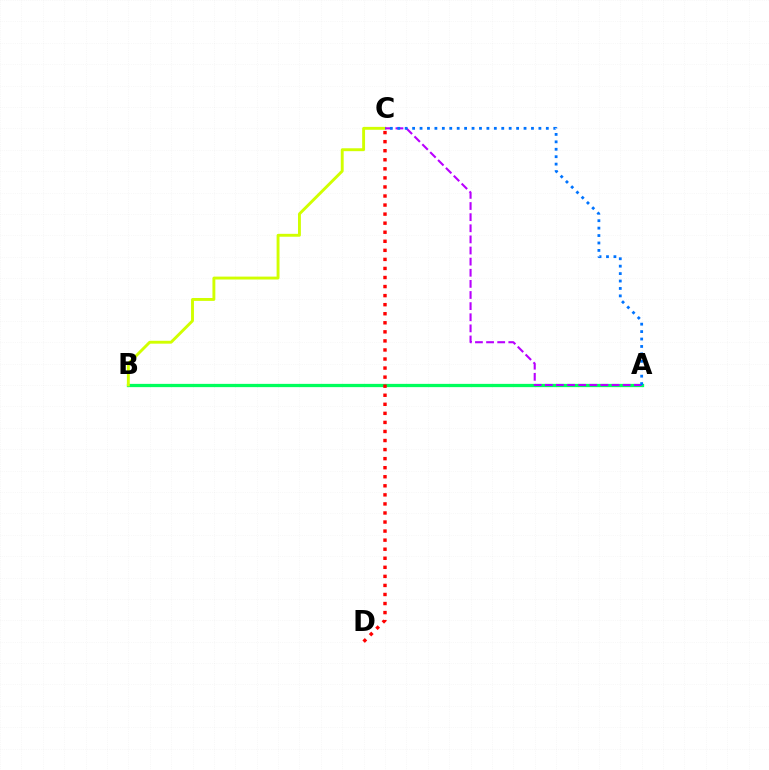{('A', 'B'): [{'color': '#00ff5c', 'line_style': 'solid', 'thickness': 2.35}], ('C', 'D'): [{'color': '#ff0000', 'line_style': 'dotted', 'thickness': 2.46}], ('B', 'C'): [{'color': '#d1ff00', 'line_style': 'solid', 'thickness': 2.09}], ('A', 'C'): [{'color': '#b900ff', 'line_style': 'dashed', 'thickness': 1.51}, {'color': '#0074ff', 'line_style': 'dotted', 'thickness': 2.02}]}